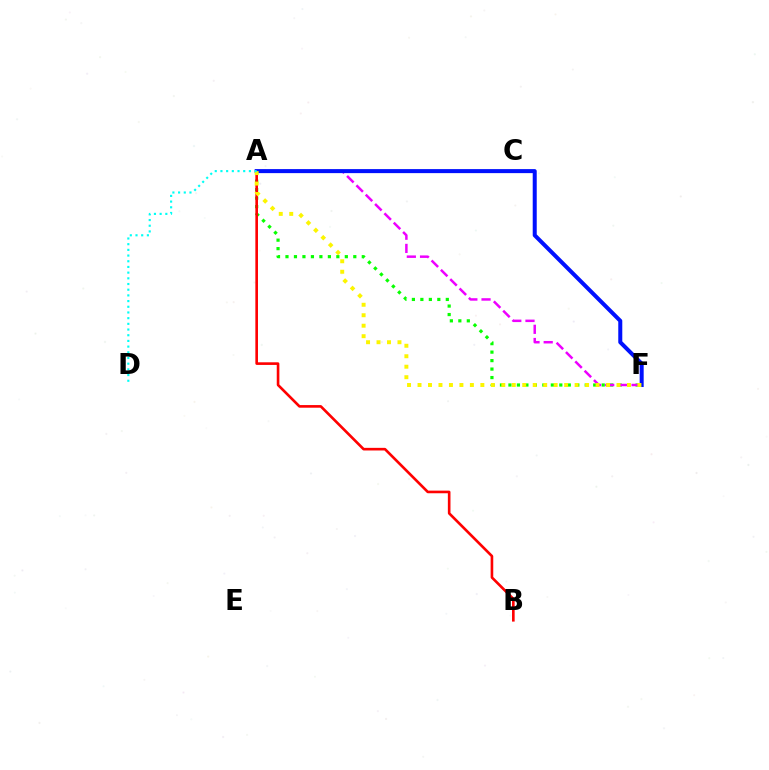{('A', 'F'): [{'color': '#08ff00', 'line_style': 'dotted', 'thickness': 2.3}, {'color': '#ee00ff', 'line_style': 'dashed', 'thickness': 1.79}, {'color': '#0010ff', 'line_style': 'solid', 'thickness': 2.89}, {'color': '#fcf500', 'line_style': 'dotted', 'thickness': 2.85}], ('A', 'B'): [{'color': '#ff0000', 'line_style': 'solid', 'thickness': 1.89}], ('A', 'D'): [{'color': '#00fff6', 'line_style': 'dotted', 'thickness': 1.55}]}